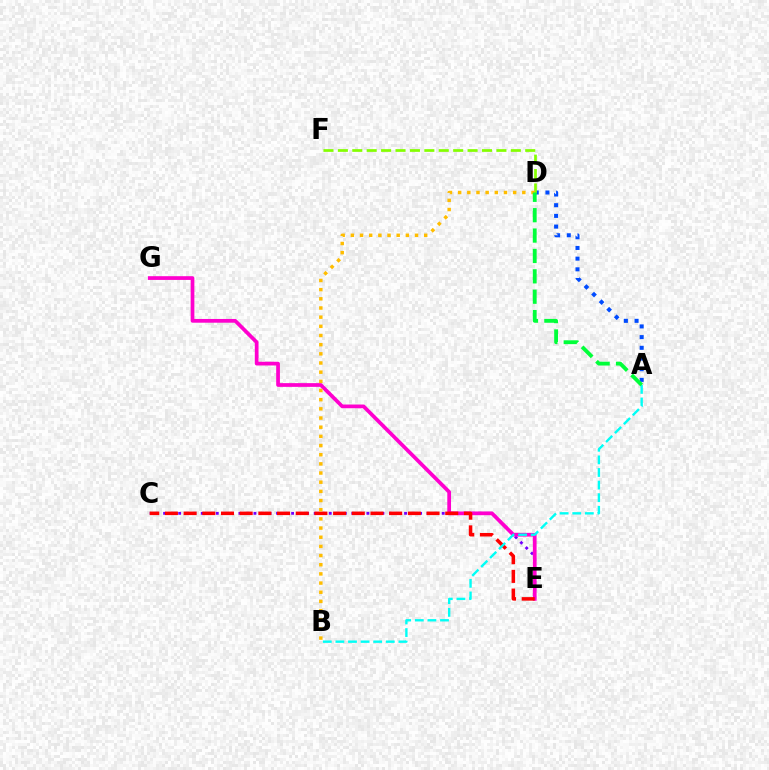{('C', 'E'): [{'color': '#7200ff', 'line_style': 'dotted', 'thickness': 2.05}, {'color': '#ff0000', 'line_style': 'dashed', 'thickness': 2.54}], ('E', 'G'): [{'color': '#ff00cf', 'line_style': 'solid', 'thickness': 2.69}], ('A', 'D'): [{'color': '#004bff', 'line_style': 'dotted', 'thickness': 2.9}, {'color': '#00ff39', 'line_style': 'dashed', 'thickness': 2.77}], ('D', 'F'): [{'color': '#84ff00', 'line_style': 'dashed', 'thickness': 1.96}], ('B', 'D'): [{'color': '#ffbd00', 'line_style': 'dotted', 'thickness': 2.49}], ('A', 'B'): [{'color': '#00fff6', 'line_style': 'dashed', 'thickness': 1.71}]}